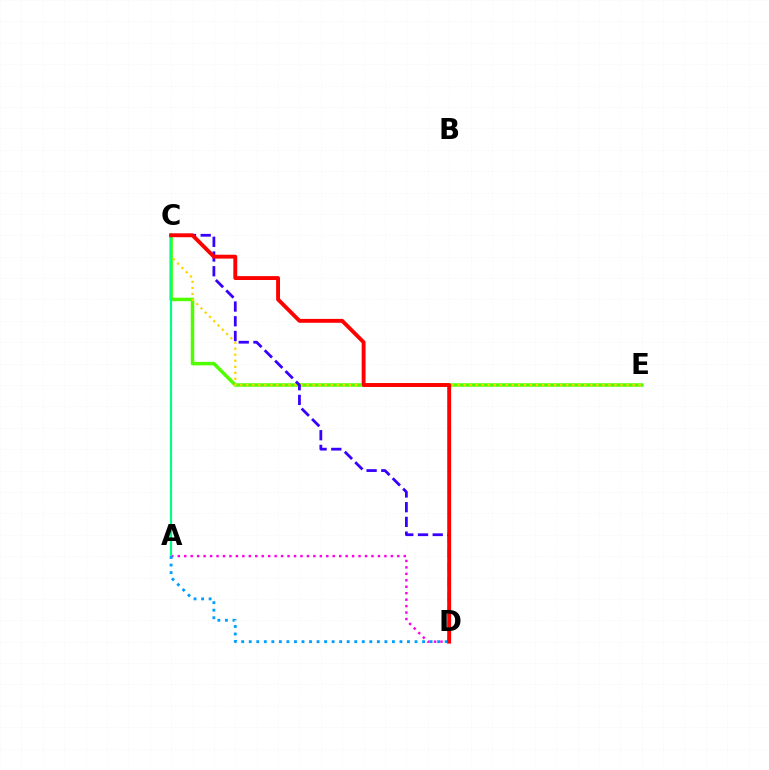{('C', 'E'): [{'color': '#4fff00', 'line_style': 'solid', 'thickness': 2.51}, {'color': '#ffd500', 'line_style': 'dotted', 'thickness': 1.64}], ('A', 'D'): [{'color': '#ff00ed', 'line_style': 'dotted', 'thickness': 1.75}, {'color': '#009eff', 'line_style': 'dotted', 'thickness': 2.05}], ('A', 'C'): [{'color': '#00ff86', 'line_style': 'solid', 'thickness': 1.59}], ('C', 'D'): [{'color': '#3700ff', 'line_style': 'dashed', 'thickness': 2.0}, {'color': '#ff0000', 'line_style': 'solid', 'thickness': 2.79}]}